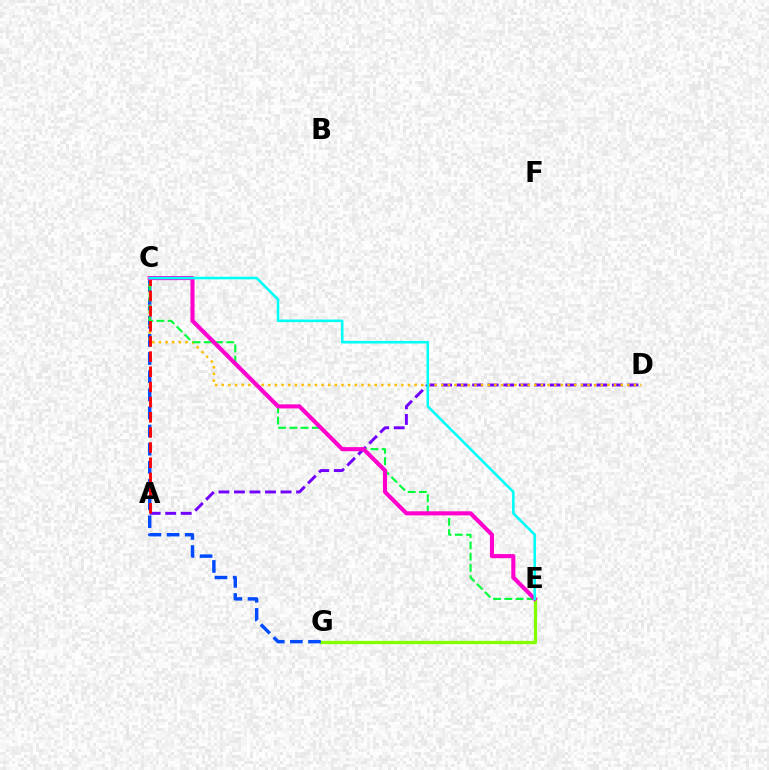{('E', 'G'): [{'color': '#84ff00', 'line_style': 'solid', 'thickness': 2.36}], ('A', 'D'): [{'color': '#7200ff', 'line_style': 'dashed', 'thickness': 2.11}], ('C', 'G'): [{'color': '#004bff', 'line_style': 'dashed', 'thickness': 2.46}], ('C', 'D'): [{'color': '#ffbd00', 'line_style': 'dotted', 'thickness': 1.81}], ('C', 'E'): [{'color': '#00ff39', 'line_style': 'dashed', 'thickness': 1.53}, {'color': '#ff00cf', 'line_style': 'solid', 'thickness': 2.95}, {'color': '#00fff6', 'line_style': 'solid', 'thickness': 1.85}], ('A', 'C'): [{'color': '#ff0000', 'line_style': 'dashed', 'thickness': 2.06}]}